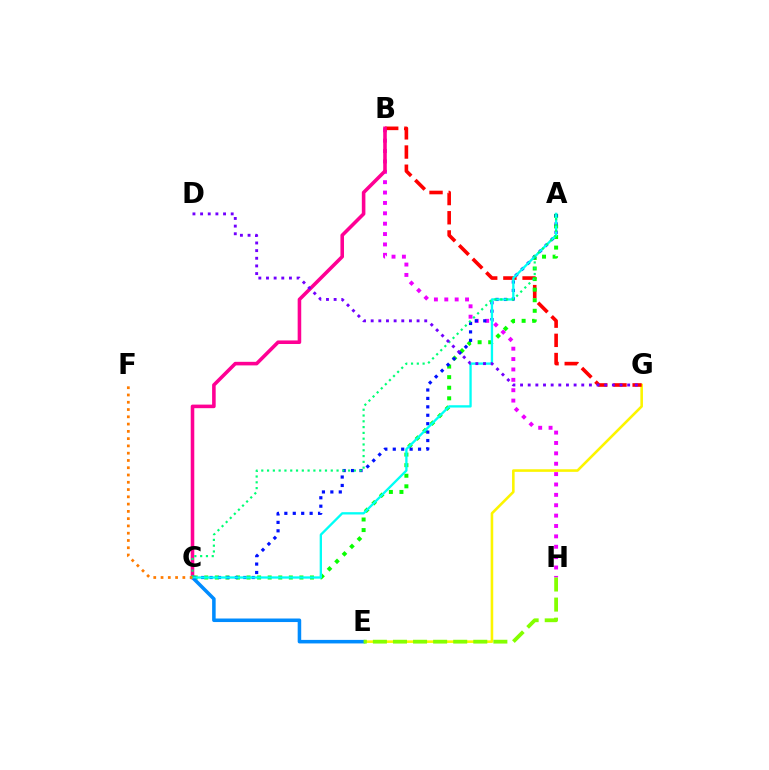{('E', 'G'): [{'color': '#fcf500', 'line_style': 'solid', 'thickness': 1.86}], ('B', 'H'): [{'color': '#ee00ff', 'line_style': 'dotted', 'thickness': 2.82}], ('B', 'G'): [{'color': '#ff0000', 'line_style': 'dashed', 'thickness': 2.61}], ('B', 'C'): [{'color': '#ff0094', 'line_style': 'solid', 'thickness': 2.57}], ('A', 'C'): [{'color': '#08ff00', 'line_style': 'dotted', 'thickness': 2.87}, {'color': '#0010ff', 'line_style': 'dotted', 'thickness': 2.29}, {'color': '#00fff6', 'line_style': 'solid', 'thickness': 1.67}, {'color': '#00ff74', 'line_style': 'dotted', 'thickness': 1.57}], ('C', 'E'): [{'color': '#008cff', 'line_style': 'solid', 'thickness': 2.55}], ('E', 'H'): [{'color': '#84ff00', 'line_style': 'dashed', 'thickness': 2.73}], ('D', 'G'): [{'color': '#7200ff', 'line_style': 'dotted', 'thickness': 2.08}], ('C', 'F'): [{'color': '#ff7c00', 'line_style': 'dotted', 'thickness': 1.98}]}